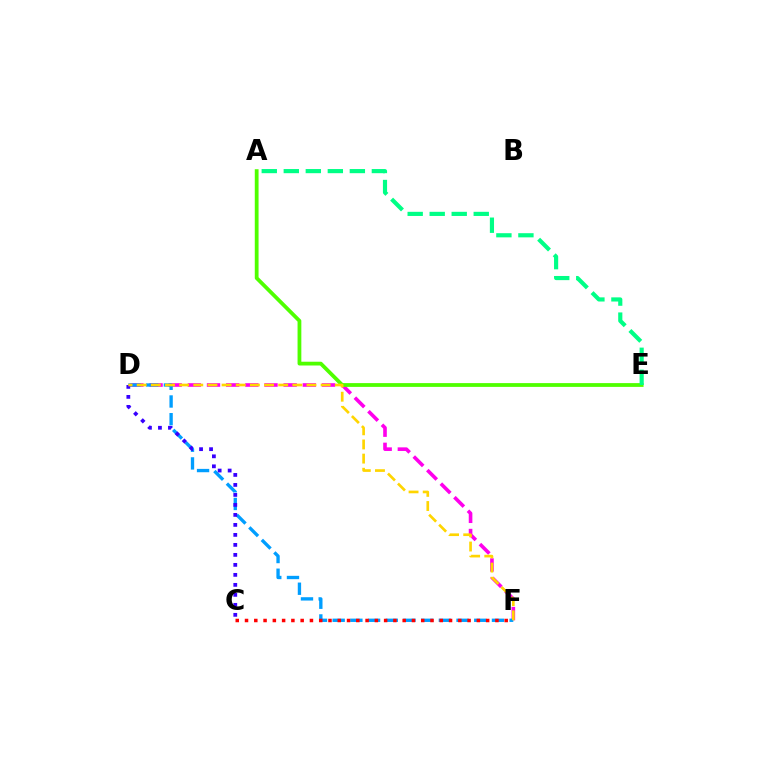{('D', 'F'): [{'color': '#ff00ed', 'line_style': 'dashed', 'thickness': 2.6}, {'color': '#009eff', 'line_style': 'dashed', 'thickness': 2.4}, {'color': '#ffd500', 'line_style': 'dashed', 'thickness': 1.92}], ('A', 'E'): [{'color': '#4fff00', 'line_style': 'solid', 'thickness': 2.72}, {'color': '#00ff86', 'line_style': 'dashed', 'thickness': 2.99}], ('C', 'D'): [{'color': '#3700ff', 'line_style': 'dotted', 'thickness': 2.72}], ('C', 'F'): [{'color': '#ff0000', 'line_style': 'dotted', 'thickness': 2.52}]}